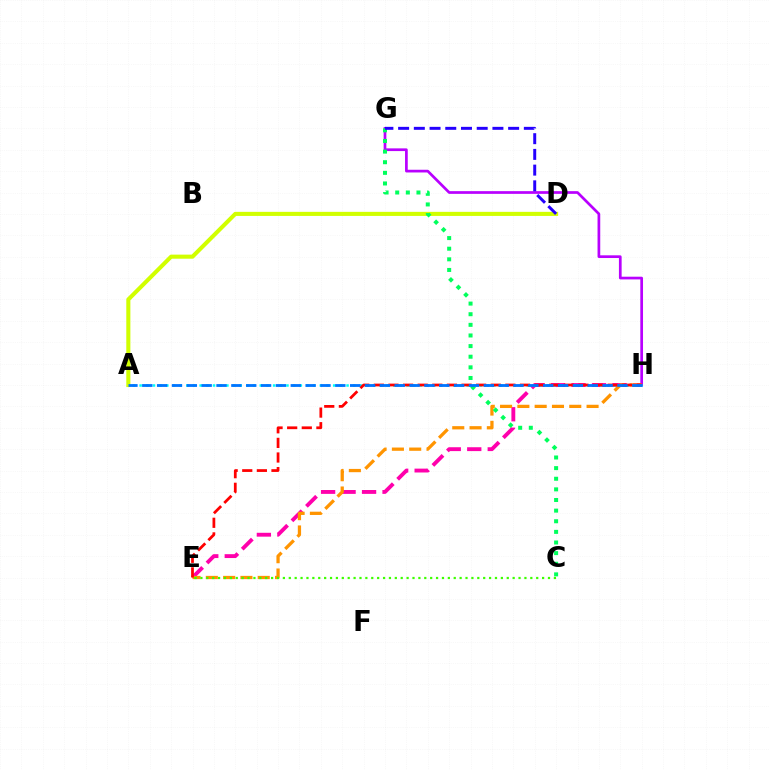{('G', 'H'): [{'color': '#b900ff', 'line_style': 'solid', 'thickness': 1.95}], ('E', 'H'): [{'color': '#ff00ac', 'line_style': 'dashed', 'thickness': 2.78}, {'color': '#ff9400', 'line_style': 'dashed', 'thickness': 2.35}, {'color': '#ff0000', 'line_style': 'dashed', 'thickness': 1.99}], ('A', 'H'): [{'color': '#00fff6', 'line_style': 'dotted', 'thickness': 1.81}, {'color': '#0074ff', 'line_style': 'dashed', 'thickness': 2.02}], ('A', 'D'): [{'color': '#d1ff00', 'line_style': 'solid', 'thickness': 2.94}], ('C', 'G'): [{'color': '#00ff5c', 'line_style': 'dotted', 'thickness': 2.89}], ('D', 'G'): [{'color': '#2500ff', 'line_style': 'dashed', 'thickness': 2.14}], ('C', 'E'): [{'color': '#3dff00', 'line_style': 'dotted', 'thickness': 1.6}]}